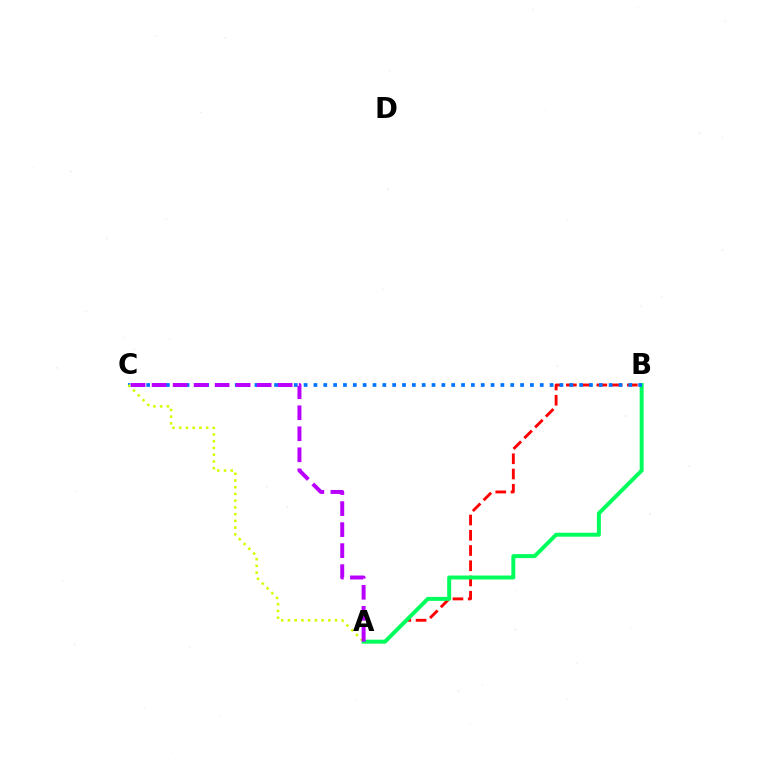{('A', 'B'): [{'color': '#ff0000', 'line_style': 'dashed', 'thickness': 2.07}, {'color': '#00ff5c', 'line_style': 'solid', 'thickness': 2.85}], ('B', 'C'): [{'color': '#0074ff', 'line_style': 'dotted', 'thickness': 2.67}], ('A', 'C'): [{'color': '#d1ff00', 'line_style': 'dotted', 'thickness': 1.83}, {'color': '#b900ff', 'line_style': 'dashed', 'thickness': 2.86}]}